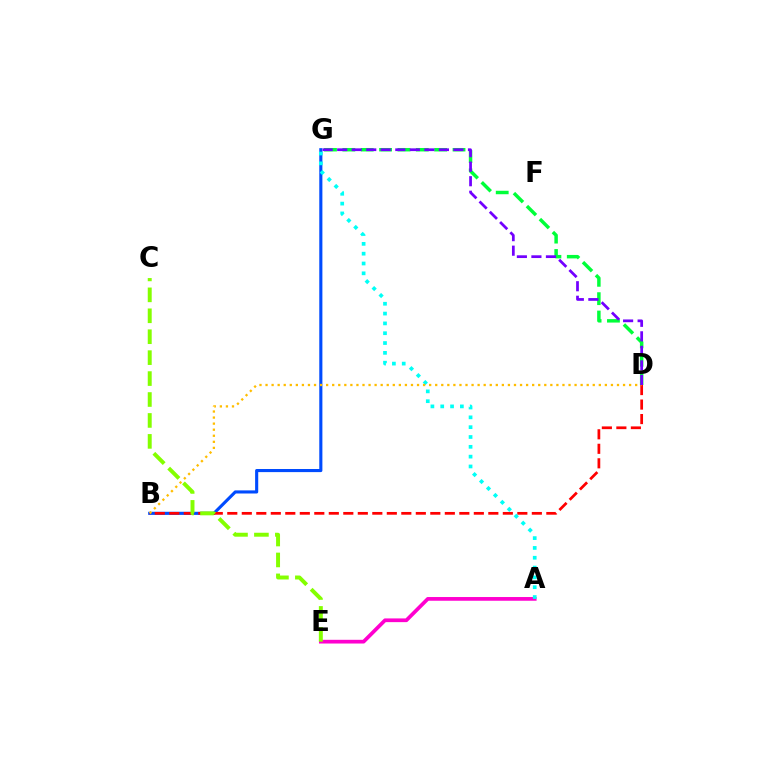{('A', 'E'): [{'color': '#ff00cf', 'line_style': 'solid', 'thickness': 2.68}], ('B', 'G'): [{'color': '#004bff', 'line_style': 'solid', 'thickness': 2.24}], ('B', 'D'): [{'color': '#ff0000', 'line_style': 'dashed', 'thickness': 1.97}, {'color': '#ffbd00', 'line_style': 'dotted', 'thickness': 1.65}], ('A', 'G'): [{'color': '#00fff6', 'line_style': 'dotted', 'thickness': 2.67}], ('C', 'E'): [{'color': '#84ff00', 'line_style': 'dashed', 'thickness': 2.84}], ('D', 'G'): [{'color': '#00ff39', 'line_style': 'dashed', 'thickness': 2.49}, {'color': '#7200ff', 'line_style': 'dashed', 'thickness': 1.97}]}